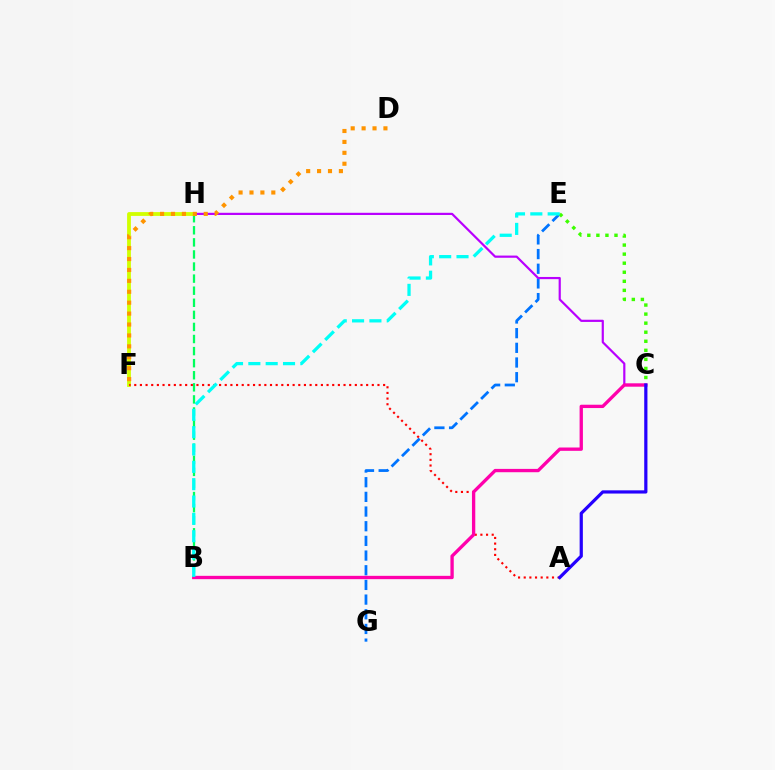{('E', 'G'): [{'color': '#0074ff', 'line_style': 'dashed', 'thickness': 1.99}], ('C', 'H'): [{'color': '#b900ff', 'line_style': 'solid', 'thickness': 1.58}], ('C', 'E'): [{'color': '#3dff00', 'line_style': 'dotted', 'thickness': 2.46}], ('B', 'H'): [{'color': '#00ff5c', 'line_style': 'dashed', 'thickness': 1.64}], ('F', 'H'): [{'color': '#d1ff00', 'line_style': 'solid', 'thickness': 2.74}], ('A', 'F'): [{'color': '#ff0000', 'line_style': 'dotted', 'thickness': 1.54}], ('B', 'C'): [{'color': '#ff00ac', 'line_style': 'solid', 'thickness': 2.39}], ('D', 'F'): [{'color': '#ff9400', 'line_style': 'dotted', 'thickness': 2.97}], ('A', 'C'): [{'color': '#2500ff', 'line_style': 'solid', 'thickness': 2.31}], ('B', 'E'): [{'color': '#00fff6', 'line_style': 'dashed', 'thickness': 2.36}]}